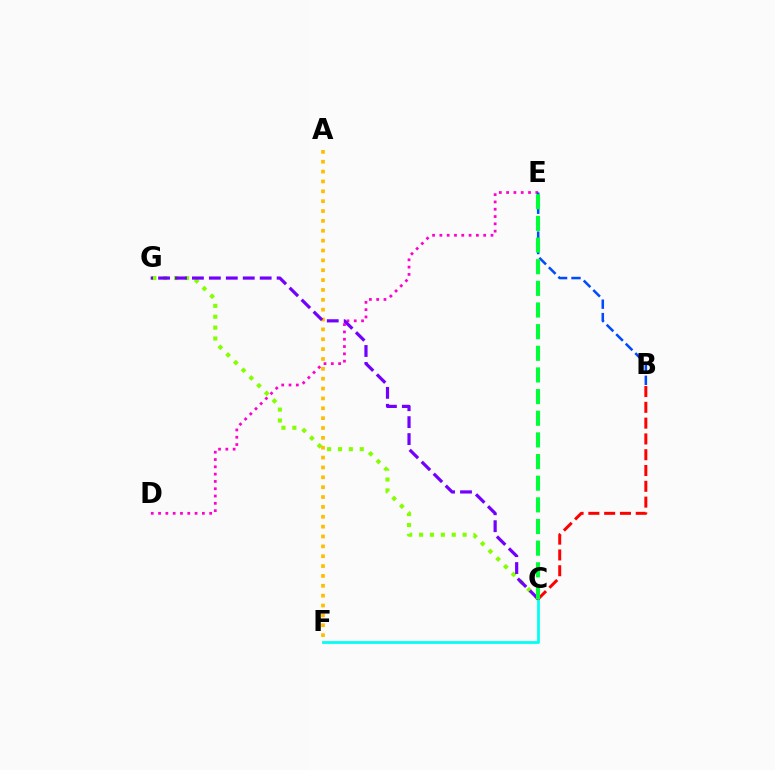{('C', 'F'): [{'color': '#00fff6', 'line_style': 'solid', 'thickness': 1.98}], ('C', 'G'): [{'color': '#84ff00', 'line_style': 'dotted', 'thickness': 2.96}, {'color': '#7200ff', 'line_style': 'dashed', 'thickness': 2.3}], ('D', 'E'): [{'color': '#ff00cf', 'line_style': 'dotted', 'thickness': 1.98}], ('A', 'F'): [{'color': '#ffbd00', 'line_style': 'dotted', 'thickness': 2.68}], ('B', 'C'): [{'color': '#ff0000', 'line_style': 'dashed', 'thickness': 2.15}], ('B', 'E'): [{'color': '#004bff', 'line_style': 'dashed', 'thickness': 1.83}], ('C', 'E'): [{'color': '#00ff39', 'line_style': 'dashed', 'thickness': 2.94}]}